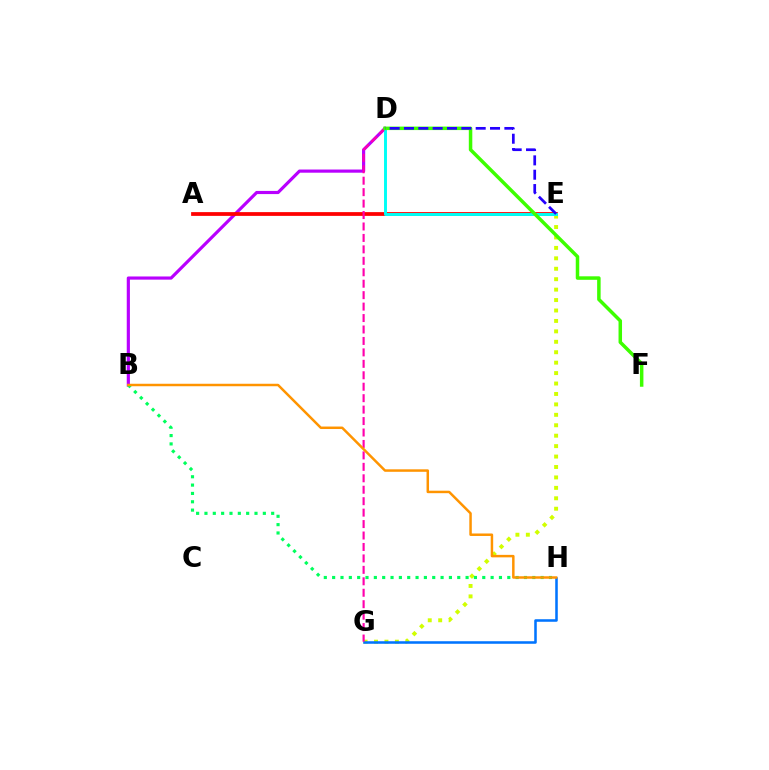{('B', 'D'): [{'color': '#b900ff', 'line_style': 'solid', 'thickness': 2.28}], ('E', 'G'): [{'color': '#d1ff00', 'line_style': 'dotted', 'thickness': 2.83}], ('A', 'E'): [{'color': '#ff0000', 'line_style': 'solid', 'thickness': 2.71}], ('D', 'E'): [{'color': '#00fff6', 'line_style': 'solid', 'thickness': 2.11}, {'color': '#2500ff', 'line_style': 'dashed', 'thickness': 1.95}], ('B', 'H'): [{'color': '#00ff5c', 'line_style': 'dotted', 'thickness': 2.27}, {'color': '#ff9400', 'line_style': 'solid', 'thickness': 1.79}], ('G', 'H'): [{'color': '#0074ff', 'line_style': 'solid', 'thickness': 1.83}], ('D', 'G'): [{'color': '#ff00ac', 'line_style': 'dashed', 'thickness': 1.55}], ('D', 'F'): [{'color': '#3dff00', 'line_style': 'solid', 'thickness': 2.52}]}